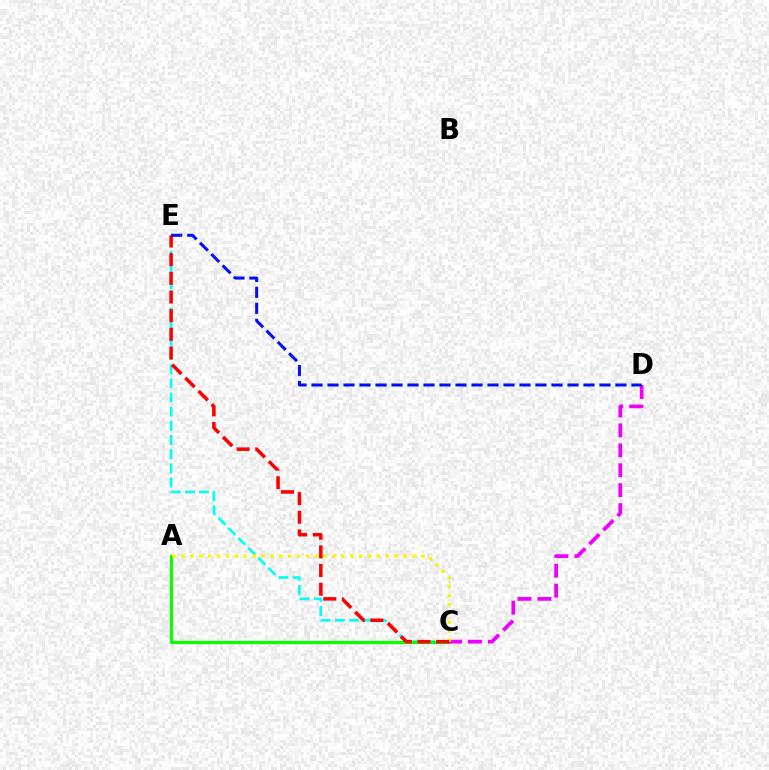{('C', 'E'): [{'color': '#00fff6', 'line_style': 'dashed', 'thickness': 1.92}, {'color': '#ff0000', 'line_style': 'dashed', 'thickness': 2.53}], ('A', 'C'): [{'color': '#08ff00', 'line_style': 'solid', 'thickness': 2.29}, {'color': '#fcf500', 'line_style': 'dotted', 'thickness': 2.41}], ('C', 'D'): [{'color': '#ee00ff', 'line_style': 'dashed', 'thickness': 2.71}], ('D', 'E'): [{'color': '#0010ff', 'line_style': 'dashed', 'thickness': 2.17}]}